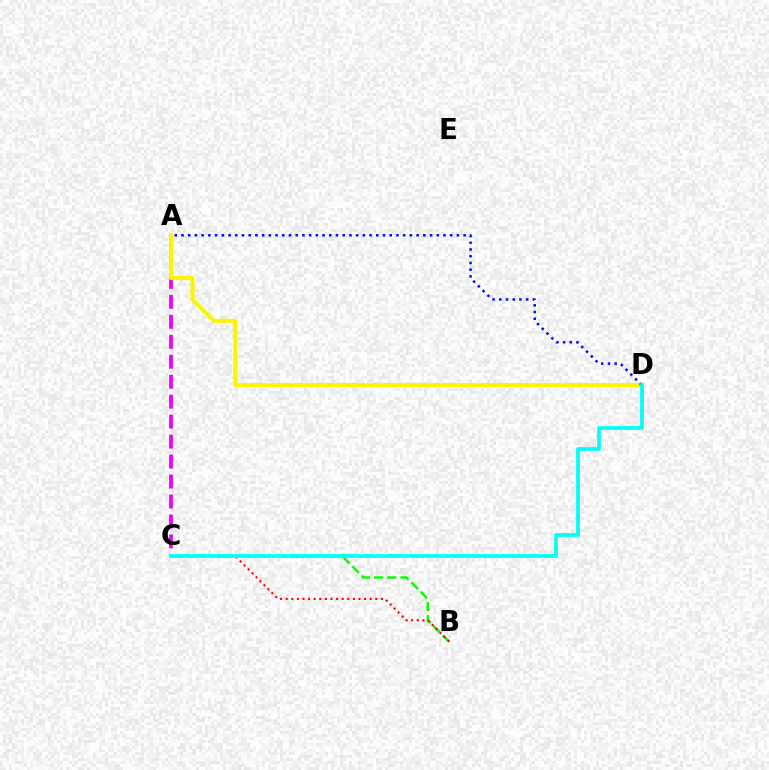{('A', 'C'): [{'color': '#ee00ff', 'line_style': 'dashed', 'thickness': 2.71}], ('B', 'C'): [{'color': '#08ff00', 'line_style': 'dashed', 'thickness': 1.78}, {'color': '#ff0000', 'line_style': 'dotted', 'thickness': 1.52}], ('A', 'D'): [{'color': '#fcf500', 'line_style': 'solid', 'thickness': 2.95}, {'color': '#0010ff', 'line_style': 'dotted', 'thickness': 1.82}], ('C', 'D'): [{'color': '#00fff6', 'line_style': 'solid', 'thickness': 2.68}]}